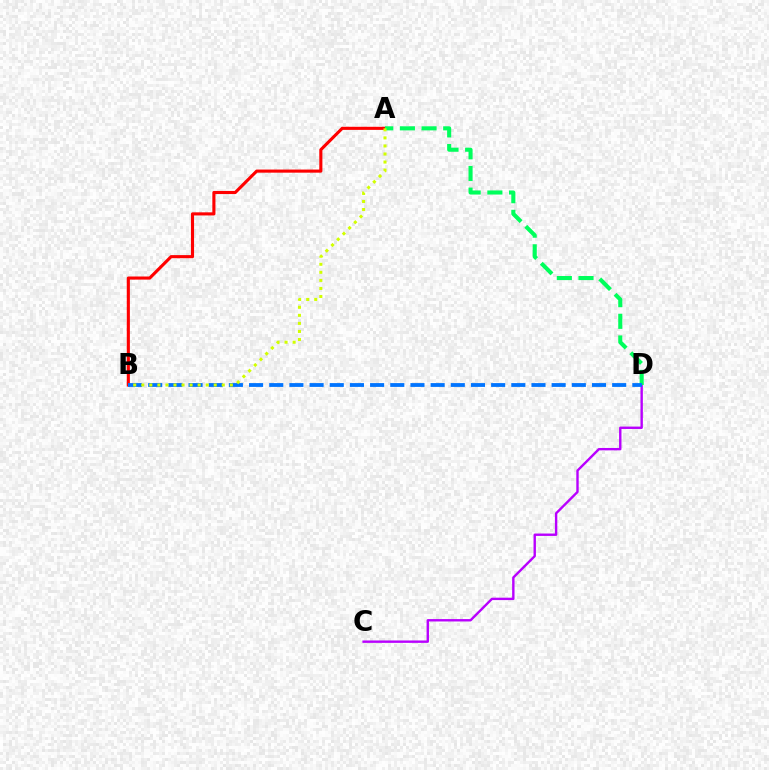{('C', 'D'): [{'color': '#b900ff', 'line_style': 'solid', 'thickness': 1.72}], ('A', 'B'): [{'color': '#ff0000', 'line_style': 'solid', 'thickness': 2.24}, {'color': '#d1ff00', 'line_style': 'dotted', 'thickness': 2.19}], ('A', 'D'): [{'color': '#00ff5c', 'line_style': 'dashed', 'thickness': 2.94}], ('B', 'D'): [{'color': '#0074ff', 'line_style': 'dashed', 'thickness': 2.74}]}